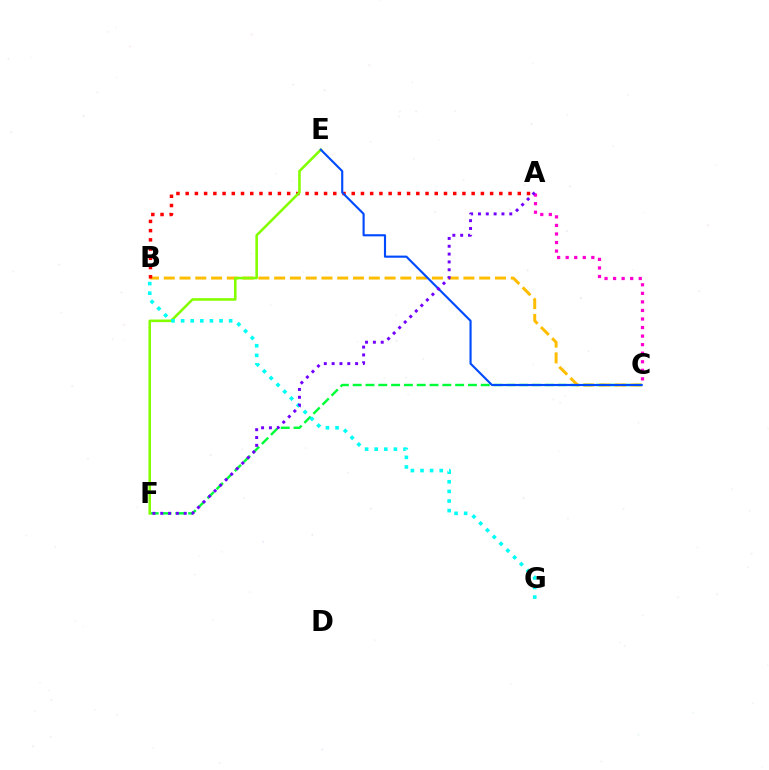{('C', 'F'): [{'color': '#00ff39', 'line_style': 'dashed', 'thickness': 1.74}], ('B', 'C'): [{'color': '#ffbd00', 'line_style': 'dashed', 'thickness': 2.14}], ('A', 'B'): [{'color': '#ff0000', 'line_style': 'dotted', 'thickness': 2.51}], ('E', 'F'): [{'color': '#84ff00', 'line_style': 'solid', 'thickness': 1.86}], ('A', 'C'): [{'color': '#ff00cf', 'line_style': 'dotted', 'thickness': 2.32}], ('B', 'G'): [{'color': '#00fff6', 'line_style': 'dotted', 'thickness': 2.61}], ('C', 'E'): [{'color': '#004bff', 'line_style': 'solid', 'thickness': 1.54}], ('A', 'F'): [{'color': '#7200ff', 'line_style': 'dotted', 'thickness': 2.13}]}